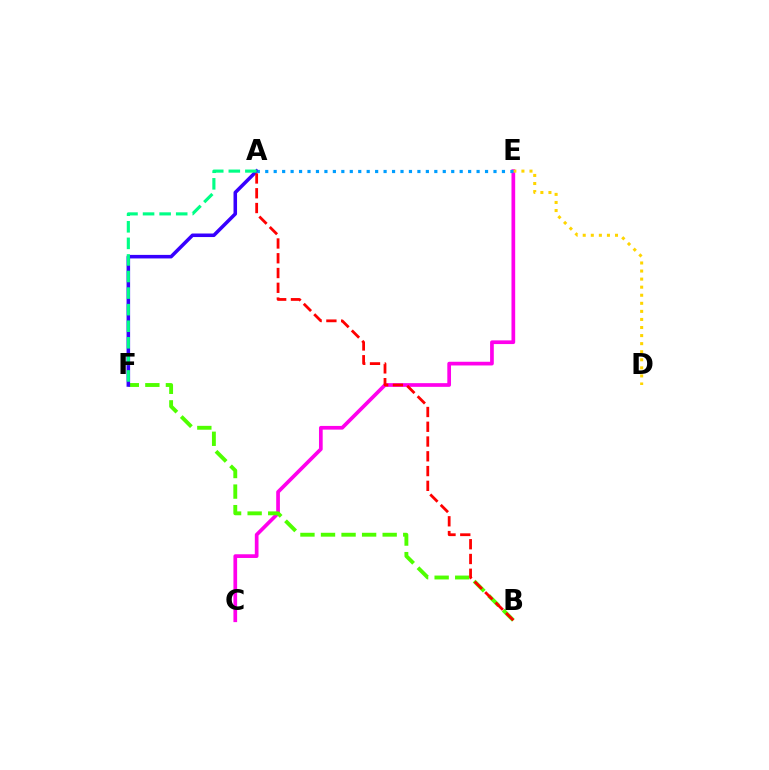{('C', 'E'): [{'color': '#ff00ed', 'line_style': 'solid', 'thickness': 2.66}], ('B', 'F'): [{'color': '#4fff00', 'line_style': 'dashed', 'thickness': 2.79}], ('A', 'F'): [{'color': '#3700ff', 'line_style': 'solid', 'thickness': 2.55}, {'color': '#00ff86', 'line_style': 'dashed', 'thickness': 2.25}], ('D', 'E'): [{'color': '#ffd500', 'line_style': 'dotted', 'thickness': 2.19}], ('A', 'E'): [{'color': '#009eff', 'line_style': 'dotted', 'thickness': 2.3}], ('A', 'B'): [{'color': '#ff0000', 'line_style': 'dashed', 'thickness': 2.01}]}